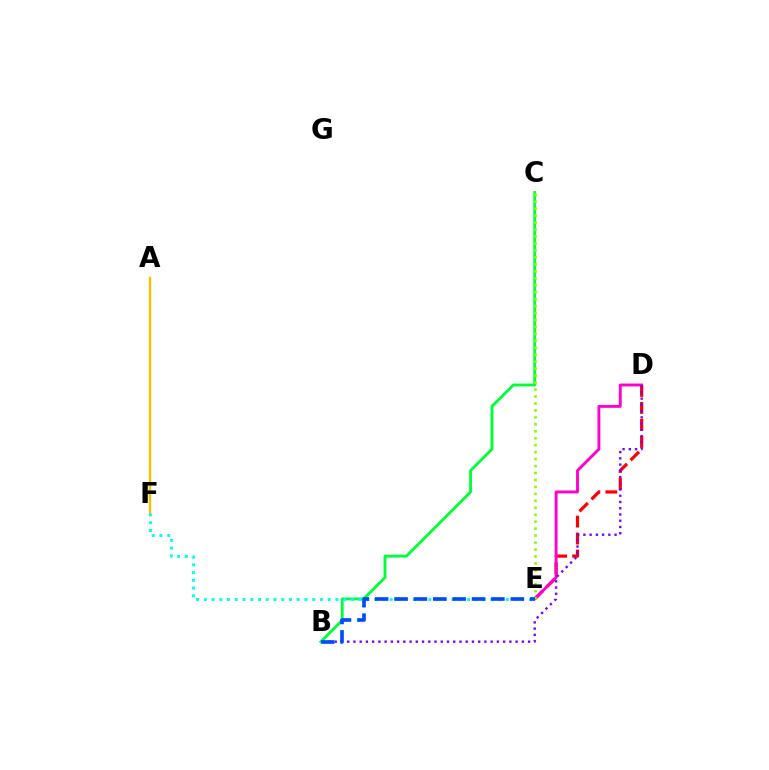{('D', 'E'): [{'color': '#ff0000', 'line_style': 'dashed', 'thickness': 2.31}, {'color': '#ff00cf', 'line_style': 'solid', 'thickness': 2.08}], ('B', 'C'): [{'color': '#00ff39', 'line_style': 'solid', 'thickness': 2.06}], ('A', 'F'): [{'color': '#ffbd00', 'line_style': 'solid', 'thickness': 1.69}], ('E', 'F'): [{'color': '#00fff6', 'line_style': 'dotted', 'thickness': 2.1}], ('B', 'D'): [{'color': '#7200ff', 'line_style': 'dotted', 'thickness': 1.69}], ('C', 'E'): [{'color': '#84ff00', 'line_style': 'dotted', 'thickness': 1.89}], ('B', 'E'): [{'color': '#004bff', 'line_style': 'dashed', 'thickness': 2.63}]}